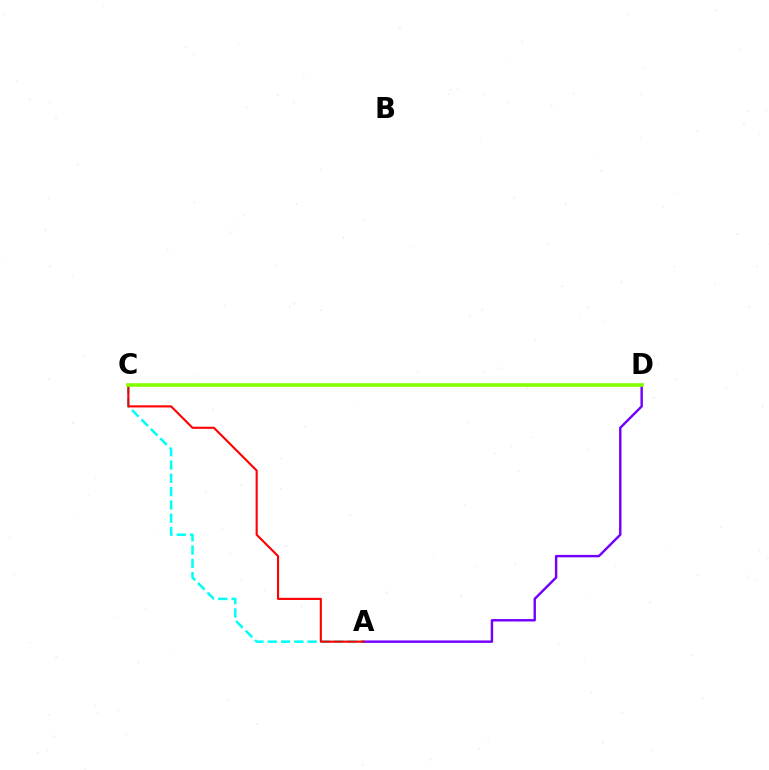{('A', 'C'): [{'color': '#00fff6', 'line_style': 'dashed', 'thickness': 1.81}, {'color': '#ff0000', 'line_style': 'solid', 'thickness': 1.53}], ('A', 'D'): [{'color': '#7200ff', 'line_style': 'solid', 'thickness': 1.74}], ('C', 'D'): [{'color': '#84ff00', 'line_style': 'solid', 'thickness': 2.61}]}